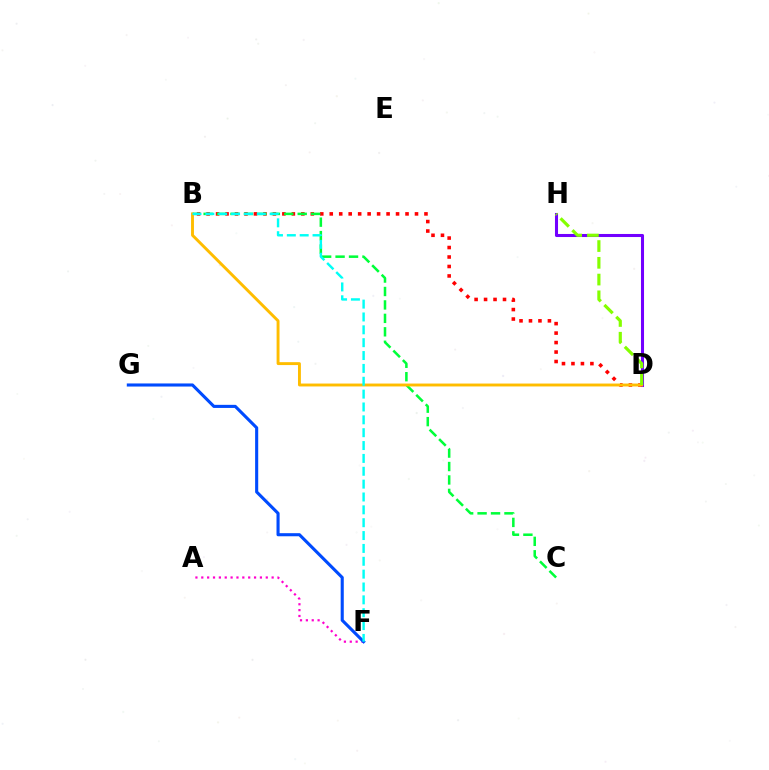{('A', 'F'): [{'color': '#ff00cf', 'line_style': 'dotted', 'thickness': 1.59}], ('D', 'H'): [{'color': '#7200ff', 'line_style': 'solid', 'thickness': 2.2}, {'color': '#84ff00', 'line_style': 'dashed', 'thickness': 2.28}], ('F', 'G'): [{'color': '#004bff', 'line_style': 'solid', 'thickness': 2.23}], ('B', 'D'): [{'color': '#ff0000', 'line_style': 'dotted', 'thickness': 2.57}, {'color': '#ffbd00', 'line_style': 'solid', 'thickness': 2.09}], ('B', 'C'): [{'color': '#00ff39', 'line_style': 'dashed', 'thickness': 1.83}], ('B', 'F'): [{'color': '#00fff6', 'line_style': 'dashed', 'thickness': 1.75}]}